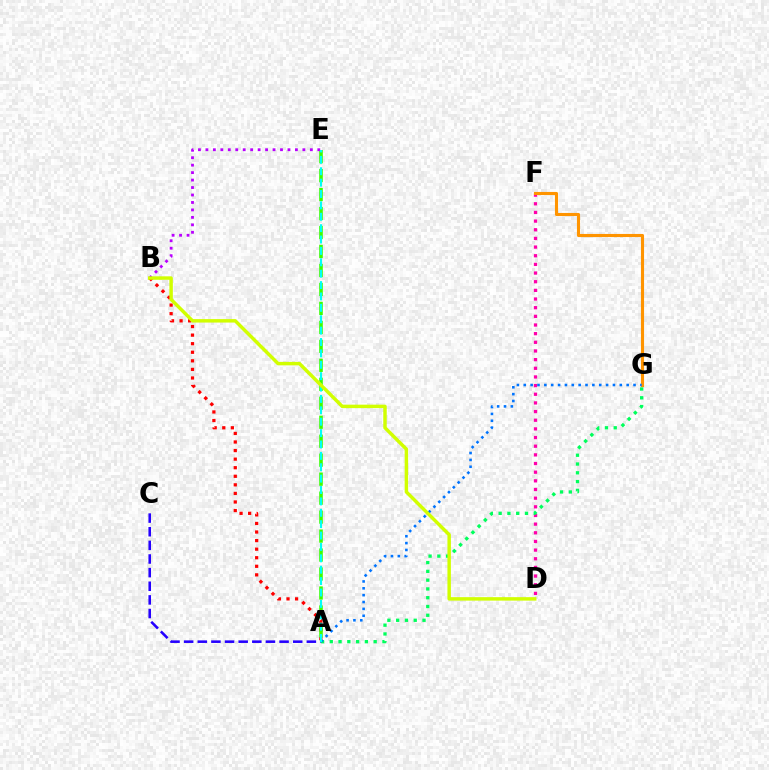{('D', 'F'): [{'color': '#ff00ac', 'line_style': 'dotted', 'thickness': 2.35}], ('A', 'G'): [{'color': '#00ff5c', 'line_style': 'dotted', 'thickness': 2.39}, {'color': '#0074ff', 'line_style': 'dotted', 'thickness': 1.86}], ('F', 'G'): [{'color': '#ff9400', 'line_style': 'solid', 'thickness': 2.23}], ('A', 'B'): [{'color': '#ff0000', 'line_style': 'dotted', 'thickness': 2.33}], ('A', 'E'): [{'color': '#3dff00', 'line_style': 'dashed', 'thickness': 2.58}, {'color': '#00fff6', 'line_style': 'dashed', 'thickness': 1.55}], ('A', 'C'): [{'color': '#2500ff', 'line_style': 'dashed', 'thickness': 1.85}], ('B', 'E'): [{'color': '#b900ff', 'line_style': 'dotted', 'thickness': 2.03}], ('B', 'D'): [{'color': '#d1ff00', 'line_style': 'solid', 'thickness': 2.49}]}